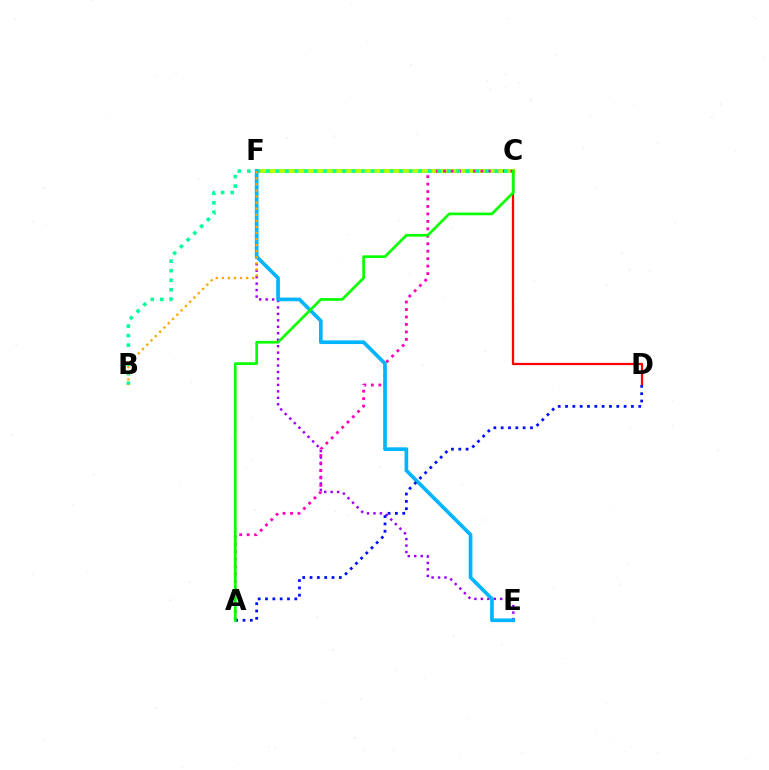{('E', 'F'): [{'color': '#9b00ff', 'line_style': 'dotted', 'thickness': 1.75}, {'color': '#00b5ff', 'line_style': 'solid', 'thickness': 2.65}], ('C', 'D'): [{'color': '#ff0000', 'line_style': 'solid', 'thickness': 1.62}], ('C', 'F'): [{'color': '#b3ff00', 'line_style': 'solid', 'thickness': 2.79}], ('A', 'C'): [{'color': '#ff00bd', 'line_style': 'dotted', 'thickness': 2.03}, {'color': '#08ff00', 'line_style': 'solid', 'thickness': 1.95}], ('B', 'C'): [{'color': '#00ff9d', 'line_style': 'dotted', 'thickness': 2.59}], ('B', 'F'): [{'color': '#ffa500', 'line_style': 'dotted', 'thickness': 1.65}], ('A', 'D'): [{'color': '#0010ff', 'line_style': 'dotted', 'thickness': 1.99}]}